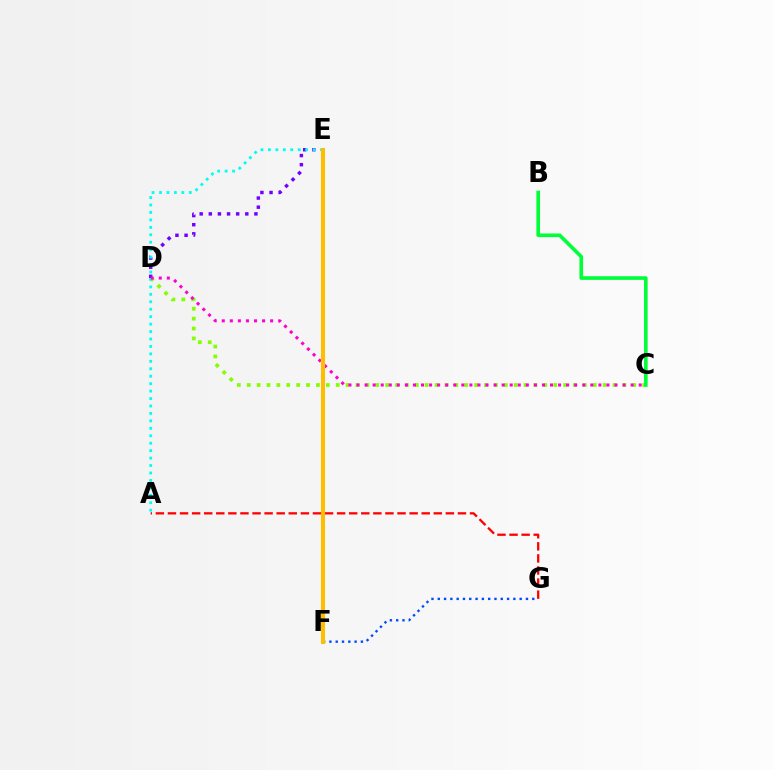{('C', 'D'): [{'color': '#84ff00', 'line_style': 'dotted', 'thickness': 2.69}, {'color': '#ff00cf', 'line_style': 'dotted', 'thickness': 2.19}], ('D', 'E'): [{'color': '#7200ff', 'line_style': 'dotted', 'thickness': 2.48}], ('A', 'E'): [{'color': '#00fff6', 'line_style': 'dotted', 'thickness': 2.02}], ('B', 'C'): [{'color': '#00ff39', 'line_style': 'solid', 'thickness': 2.62}], ('A', 'G'): [{'color': '#ff0000', 'line_style': 'dashed', 'thickness': 1.64}], ('F', 'G'): [{'color': '#004bff', 'line_style': 'dotted', 'thickness': 1.71}], ('E', 'F'): [{'color': '#ffbd00', 'line_style': 'solid', 'thickness': 2.92}]}